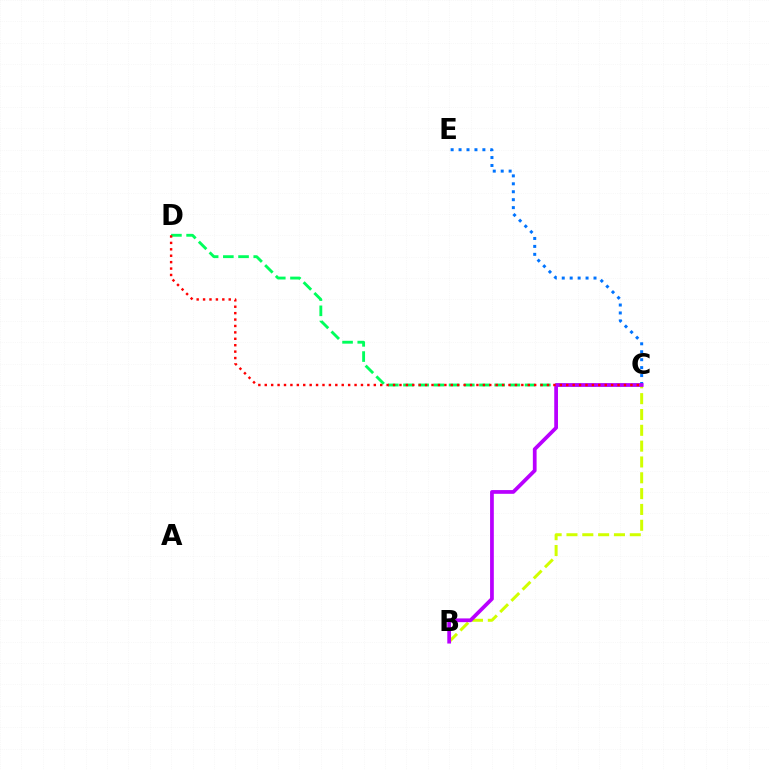{('C', 'D'): [{'color': '#00ff5c', 'line_style': 'dashed', 'thickness': 2.06}, {'color': '#ff0000', 'line_style': 'dotted', 'thickness': 1.74}], ('C', 'E'): [{'color': '#0074ff', 'line_style': 'dotted', 'thickness': 2.16}], ('B', 'C'): [{'color': '#d1ff00', 'line_style': 'dashed', 'thickness': 2.15}, {'color': '#b900ff', 'line_style': 'solid', 'thickness': 2.69}]}